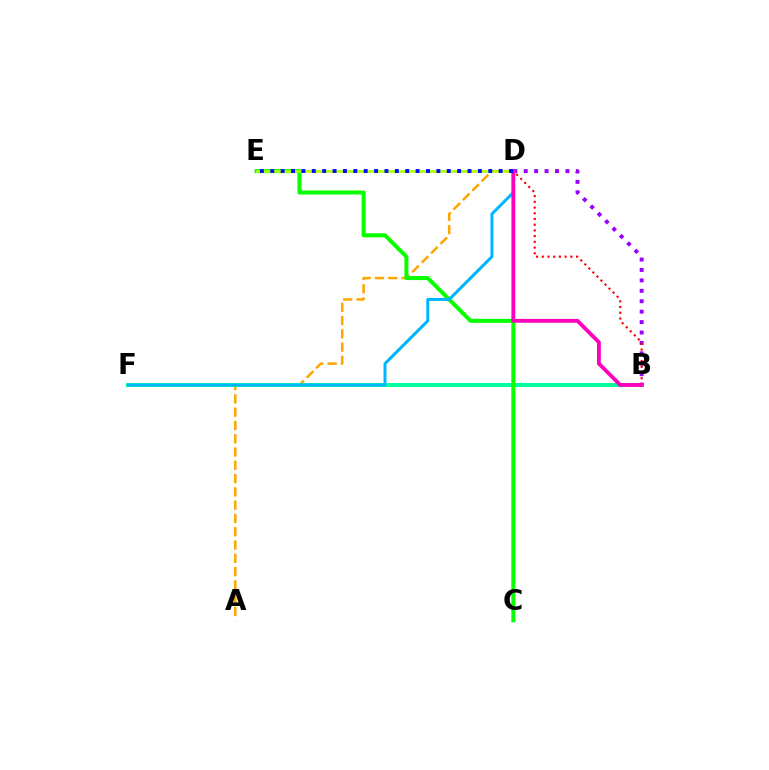{('A', 'D'): [{'color': '#ffa500', 'line_style': 'dashed', 'thickness': 1.81}], ('B', 'F'): [{'color': '#00ff9d', 'line_style': 'solid', 'thickness': 2.91}], ('C', 'E'): [{'color': '#08ff00', 'line_style': 'solid', 'thickness': 2.89}], ('D', 'F'): [{'color': '#00b5ff', 'line_style': 'solid', 'thickness': 2.13}], ('D', 'E'): [{'color': '#b3ff00', 'line_style': 'solid', 'thickness': 1.89}, {'color': '#0010ff', 'line_style': 'dotted', 'thickness': 2.82}], ('B', 'D'): [{'color': '#9b00ff', 'line_style': 'dotted', 'thickness': 2.83}, {'color': '#ff0000', 'line_style': 'dotted', 'thickness': 1.55}, {'color': '#ff00bd', 'line_style': 'solid', 'thickness': 2.76}]}